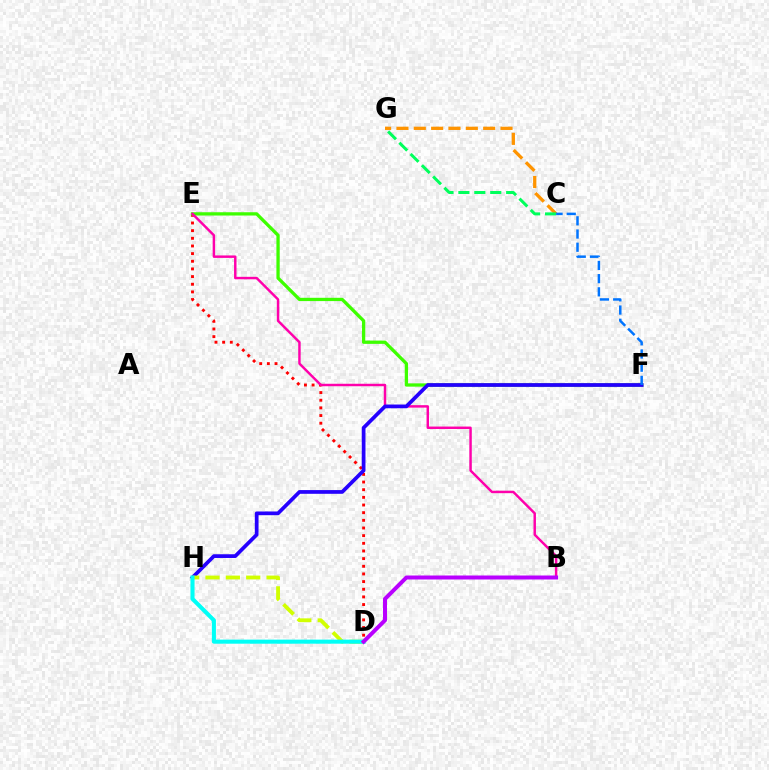{('D', 'E'): [{'color': '#ff0000', 'line_style': 'dotted', 'thickness': 2.08}], ('C', 'G'): [{'color': '#ff9400', 'line_style': 'dashed', 'thickness': 2.36}, {'color': '#00ff5c', 'line_style': 'dashed', 'thickness': 2.16}], ('E', 'F'): [{'color': '#3dff00', 'line_style': 'solid', 'thickness': 2.37}], ('B', 'E'): [{'color': '#ff00ac', 'line_style': 'solid', 'thickness': 1.77}], ('F', 'H'): [{'color': '#2500ff', 'line_style': 'solid', 'thickness': 2.68}], ('D', 'H'): [{'color': '#d1ff00', 'line_style': 'dashed', 'thickness': 2.76}, {'color': '#00fff6', 'line_style': 'solid', 'thickness': 2.93}], ('B', 'D'): [{'color': '#b900ff', 'line_style': 'solid', 'thickness': 2.87}], ('C', 'F'): [{'color': '#0074ff', 'line_style': 'dashed', 'thickness': 1.79}]}